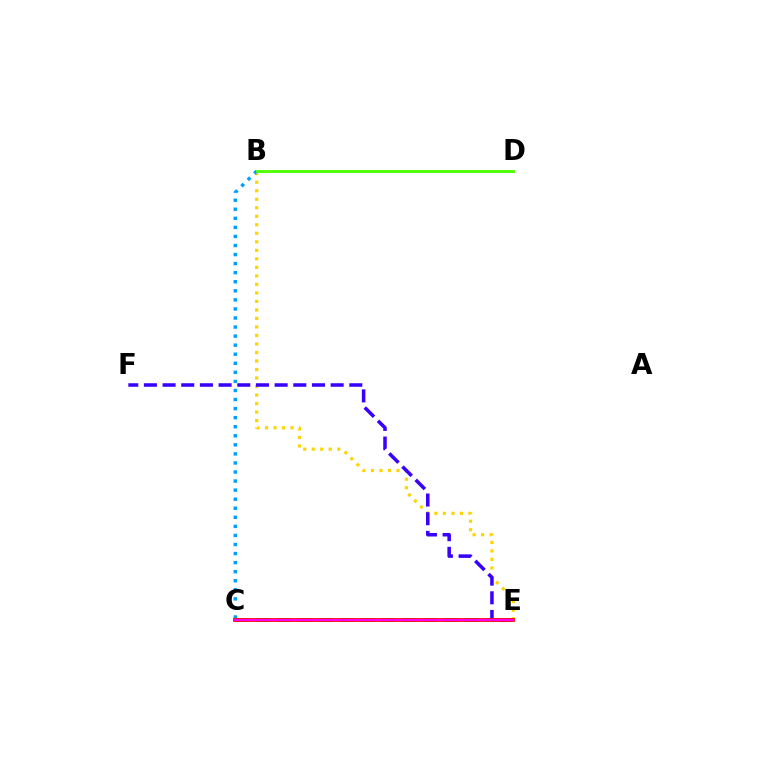{('B', 'E'): [{'color': '#ffd500', 'line_style': 'dotted', 'thickness': 2.31}], ('B', 'C'): [{'color': '#009eff', 'line_style': 'dotted', 'thickness': 2.46}], ('E', 'F'): [{'color': '#3700ff', 'line_style': 'dashed', 'thickness': 2.54}], ('C', 'E'): [{'color': '#00ff86', 'line_style': 'dashed', 'thickness': 2.84}, {'color': '#ff0000', 'line_style': 'solid', 'thickness': 2.7}, {'color': '#ff00ed', 'line_style': 'solid', 'thickness': 1.62}], ('B', 'D'): [{'color': '#4fff00', 'line_style': 'solid', 'thickness': 2.06}]}